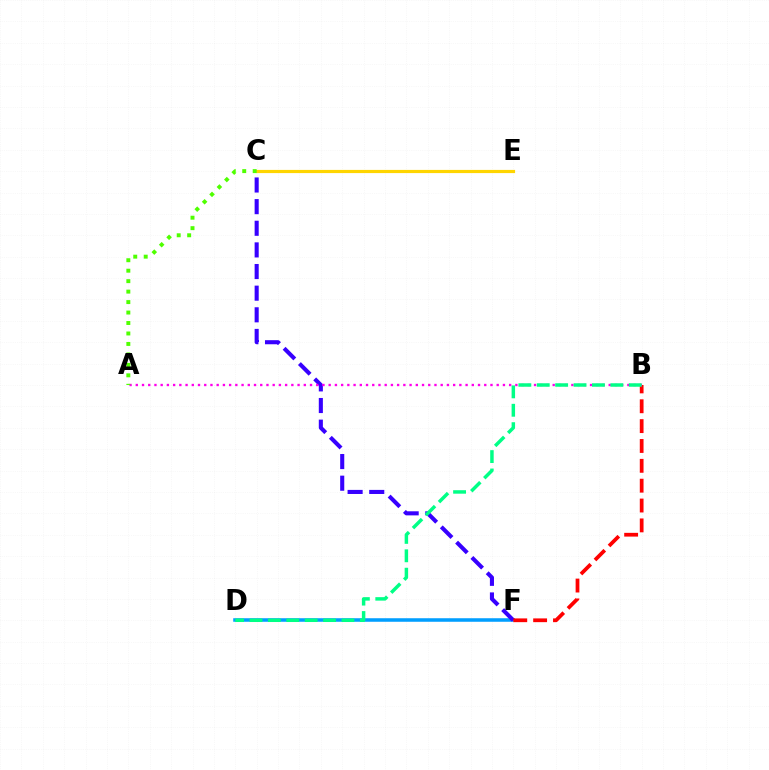{('C', 'E'): [{'color': '#ffd500', 'line_style': 'solid', 'thickness': 2.3}], ('D', 'F'): [{'color': '#009eff', 'line_style': 'solid', 'thickness': 2.55}], ('C', 'F'): [{'color': '#3700ff', 'line_style': 'dashed', 'thickness': 2.94}], ('B', 'F'): [{'color': '#ff0000', 'line_style': 'dashed', 'thickness': 2.7}], ('A', 'B'): [{'color': '#ff00ed', 'line_style': 'dotted', 'thickness': 1.69}], ('B', 'D'): [{'color': '#00ff86', 'line_style': 'dashed', 'thickness': 2.5}], ('A', 'C'): [{'color': '#4fff00', 'line_style': 'dotted', 'thickness': 2.84}]}